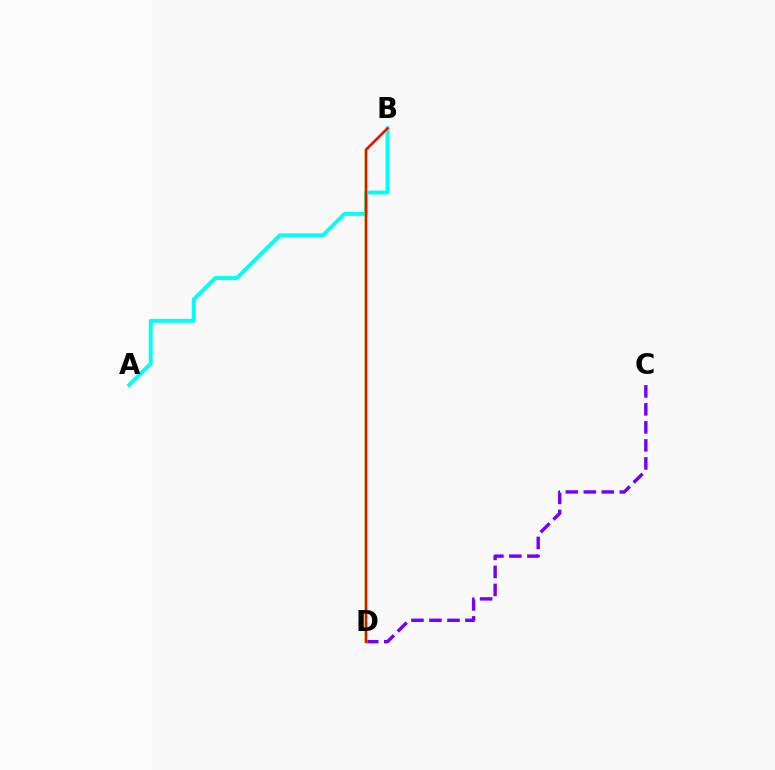{('A', 'B'): [{'color': '#00fff6', 'line_style': 'solid', 'thickness': 2.83}], ('C', 'D'): [{'color': '#7200ff', 'line_style': 'dashed', 'thickness': 2.45}], ('B', 'D'): [{'color': '#84ff00', 'line_style': 'solid', 'thickness': 2.14}, {'color': '#ff0000', 'line_style': 'solid', 'thickness': 1.67}]}